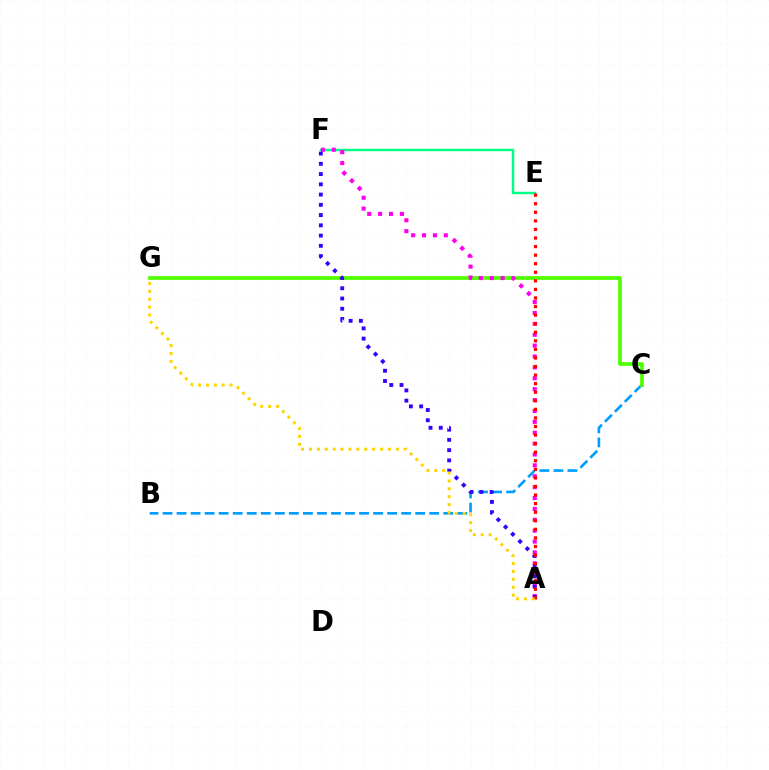{('B', 'C'): [{'color': '#009eff', 'line_style': 'dashed', 'thickness': 1.91}], ('C', 'G'): [{'color': '#4fff00', 'line_style': 'solid', 'thickness': 2.69}], ('E', 'F'): [{'color': '#00ff86', 'line_style': 'solid', 'thickness': 1.75}], ('A', 'F'): [{'color': '#ff00ed', 'line_style': 'dotted', 'thickness': 2.96}, {'color': '#3700ff', 'line_style': 'dotted', 'thickness': 2.79}], ('A', 'E'): [{'color': '#ff0000', 'line_style': 'dotted', 'thickness': 2.33}], ('A', 'G'): [{'color': '#ffd500', 'line_style': 'dotted', 'thickness': 2.15}]}